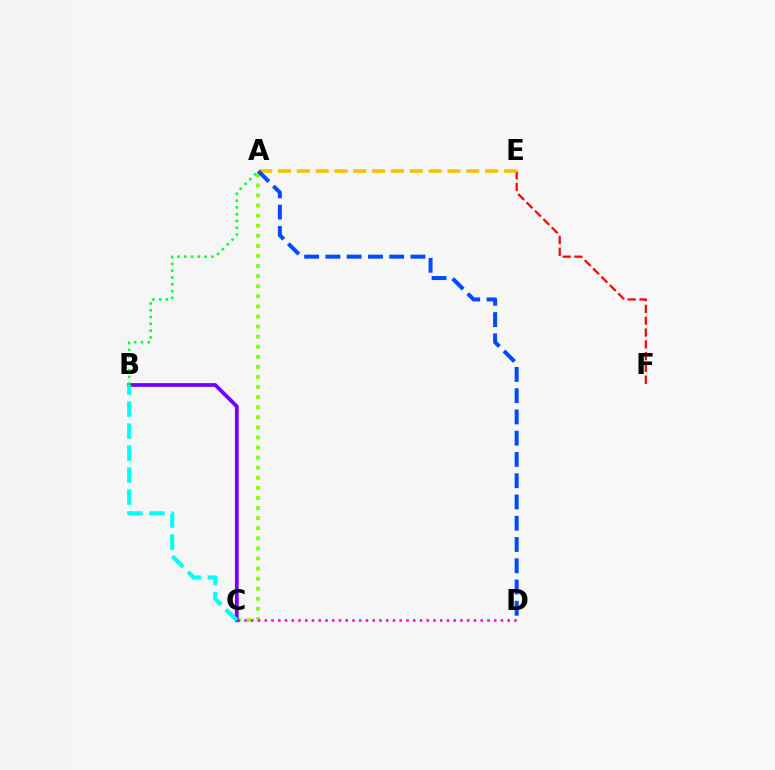{('A', 'C'): [{'color': '#84ff00', 'line_style': 'dotted', 'thickness': 2.74}], ('E', 'F'): [{'color': '#ff0000', 'line_style': 'dashed', 'thickness': 1.6}], ('B', 'C'): [{'color': '#7200ff', 'line_style': 'solid', 'thickness': 2.7}, {'color': '#00fff6', 'line_style': 'dashed', 'thickness': 2.99}], ('C', 'D'): [{'color': '#ff00cf', 'line_style': 'dotted', 'thickness': 1.83}], ('A', 'E'): [{'color': '#ffbd00', 'line_style': 'dashed', 'thickness': 2.56}], ('A', 'B'): [{'color': '#00ff39', 'line_style': 'dotted', 'thickness': 1.84}], ('A', 'D'): [{'color': '#004bff', 'line_style': 'dashed', 'thickness': 2.89}]}